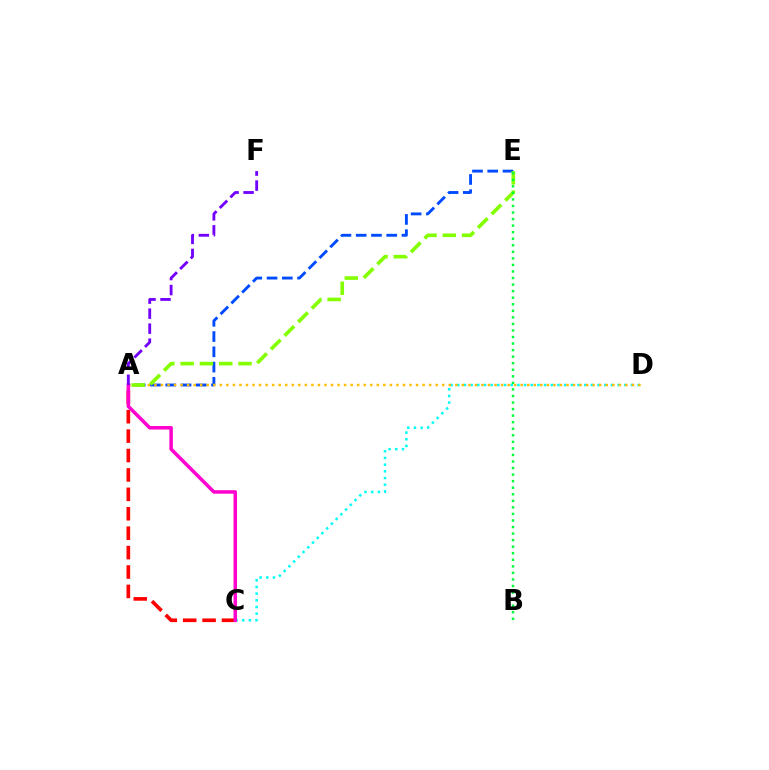{('A', 'C'): [{'color': '#ff0000', 'line_style': 'dashed', 'thickness': 2.64}, {'color': '#ff00cf', 'line_style': 'solid', 'thickness': 2.52}], ('A', 'E'): [{'color': '#004bff', 'line_style': 'dashed', 'thickness': 2.07}, {'color': '#84ff00', 'line_style': 'dashed', 'thickness': 2.62}], ('C', 'D'): [{'color': '#00fff6', 'line_style': 'dotted', 'thickness': 1.82}], ('A', 'D'): [{'color': '#ffbd00', 'line_style': 'dotted', 'thickness': 1.78}], ('A', 'F'): [{'color': '#7200ff', 'line_style': 'dashed', 'thickness': 2.04}], ('B', 'E'): [{'color': '#00ff39', 'line_style': 'dotted', 'thickness': 1.78}]}